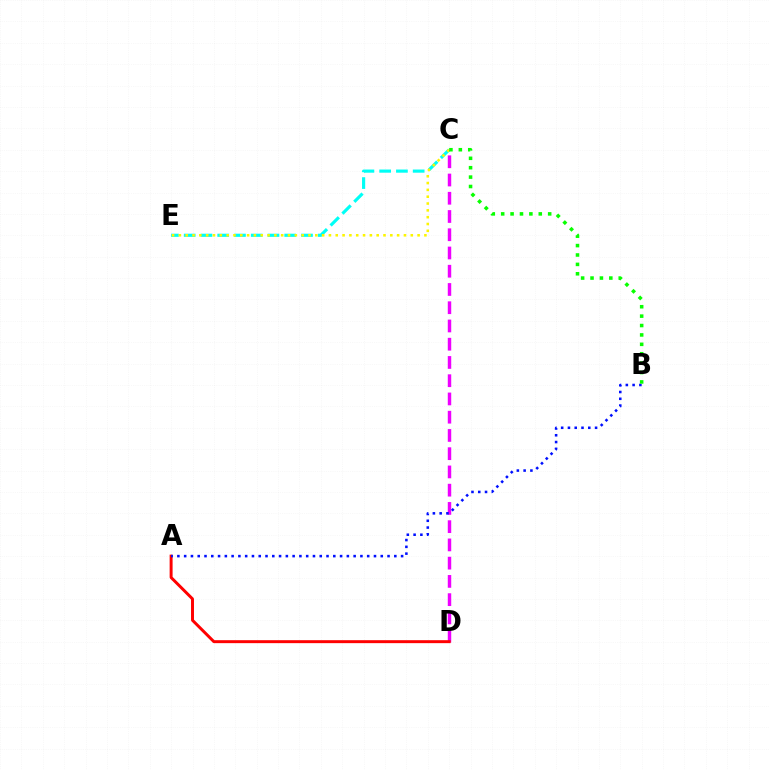{('C', 'D'): [{'color': '#ee00ff', 'line_style': 'dashed', 'thickness': 2.48}], ('C', 'E'): [{'color': '#00fff6', 'line_style': 'dashed', 'thickness': 2.28}, {'color': '#fcf500', 'line_style': 'dotted', 'thickness': 1.85}], ('A', 'D'): [{'color': '#ff0000', 'line_style': 'solid', 'thickness': 2.13}], ('A', 'B'): [{'color': '#0010ff', 'line_style': 'dotted', 'thickness': 1.84}], ('B', 'C'): [{'color': '#08ff00', 'line_style': 'dotted', 'thickness': 2.55}]}